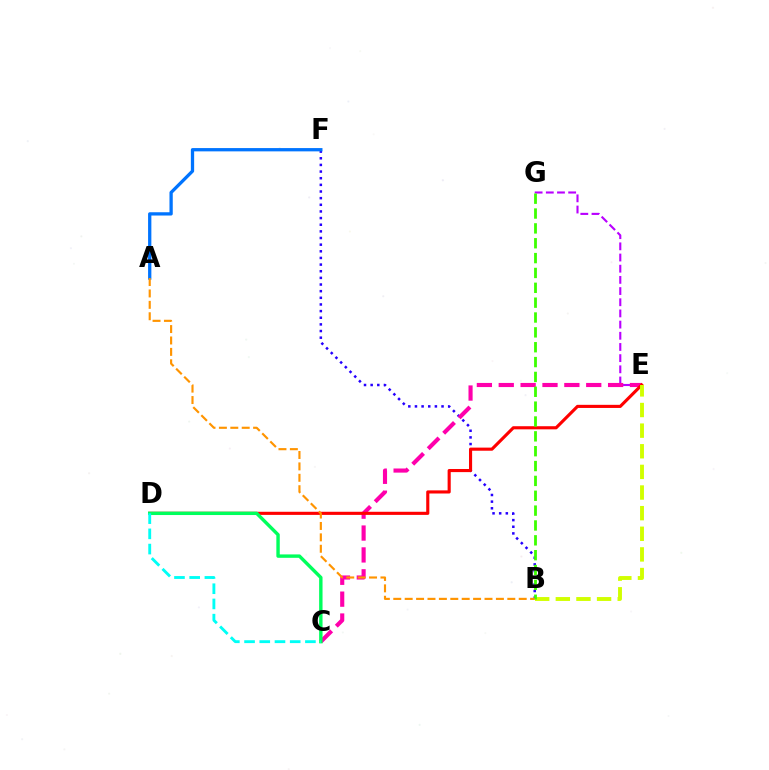{('B', 'F'): [{'color': '#2500ff', 'line_style': 'dotted', 'thickness': 1.81}], ('A', 'F'): [{'color': '#0074ff', 'line_style': 'solid', 'thickness': 2.37}], ('E', 'G'): [{'color': '#b900ff', 'line_style': 'dashed', 'thickness': 1.52}], ('C', 'E'): [{'color': '#ff00ac', 'line_style': 'dashed', 'thickness': 2.97}], ('D', 'E'): [{'color': '#ff0000', 'line_style': 'solid', 'thickness': 2.24}], ('C', 'D'): [{'color': '#00ff5c', 'line_style': 'solid', 'thickness': 2.45}, {'color': '#00fff6', 'line_style': 'dashed', 'thickness': 2.07}], ('B', 'E'): [{'color': '#d1ff00', 'line_style': 'dashed', 'thickness': 2.8}], ('B', 'G'): [{'color': '#3dff00', 'line_style': 'dashed', 'thickness': 2.02}], ('A', 'B'): [{'color': '#ff9400', 'line_style': 'dashed', 'thickness': 1.55}]}